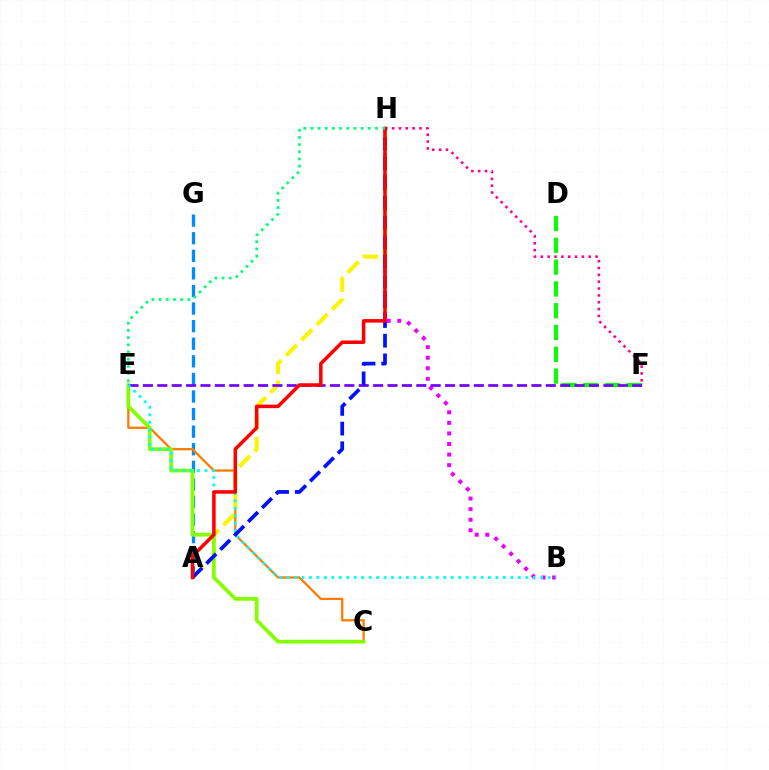{('B', 'H'): [{'color': '#ee00ff', 'line_style': 'dotted', 'thickness': 2.87}], ('A', 'G'): [{'color': '#008cff', 'line_style': 'dashed', 'thickness': 2.39}], ('C', 'E'): [{'color': '#ff7c00', 'line_style': 'solid', 'thickness': 1.65}, {'color': '#84ff00', 'line_style': 'solid', 'thickness': 2.69}], ('F', 'H'): [{'color': '#ff0094', 'line_style': 'dotted', 'thickness': 1.86}], ('A', 'H'): [{'color': '#fcf500', 'line_style': 'dashed', 'thickness': 2.95}, {'color': '#0010ff', 'line_style': 'dashed', 'thickness': 2.67}, {'color': '#ff0000', 'line_style': 'solid', 'thickness': 2.53}], ('D', 'F'): [{'color': '#08ff00', 'line_style': 'dashed', 'thickness': 2.96}], ('E', 'F'): [{'color': '#7200ff', 'line_style': 'dashed', 'thickness': 1.95}], ('B', 'E'): [{'color': '#00fff6', 'line_style': 'dotted', 'thickness': 2.03}], ('E', 'H'): [{'color': '#00ff74', 'line_style': 'dotted', 'thickness': 1.95}]}